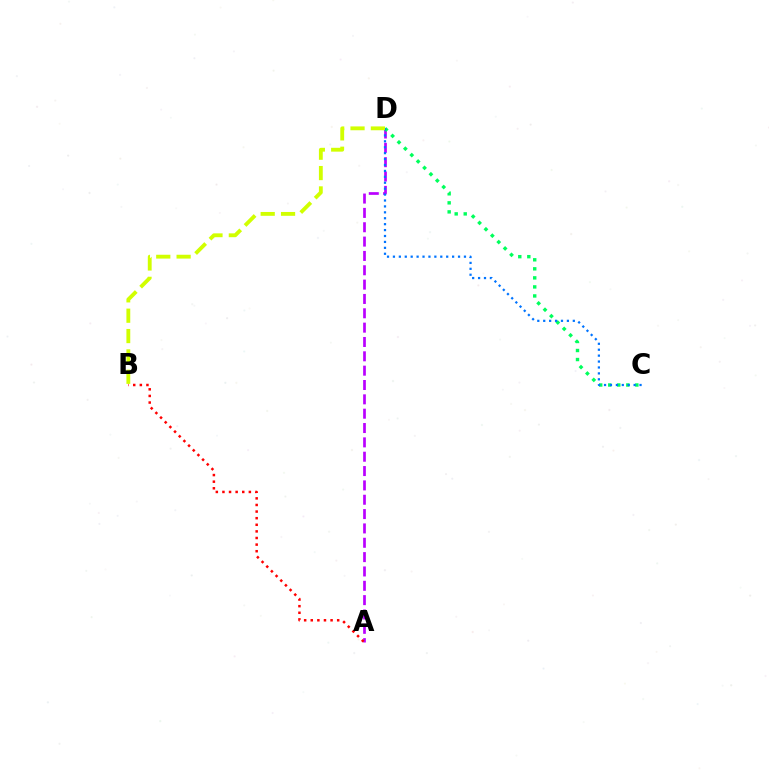{('A', 'D'): [{'color': '#b900ff', 'line_style': 'dashed', 'thickness': 1.95}], ('C', 'D'): [{'color': '#00ff5c', 'line_style': 'dotted', 'thickness': 2.45}, {'color': '#0074ff', 'line_style': 'dotted', 'thickness': 1.61}], ('A', 'B'): [{'color': '#ff0000', 'line_style': 'dotted', 'thickness': 1.8}], ('B', 'D'): [{'color': '#d1ff00', 'line_style': 'dashed', 'thickness': 2.77}]}